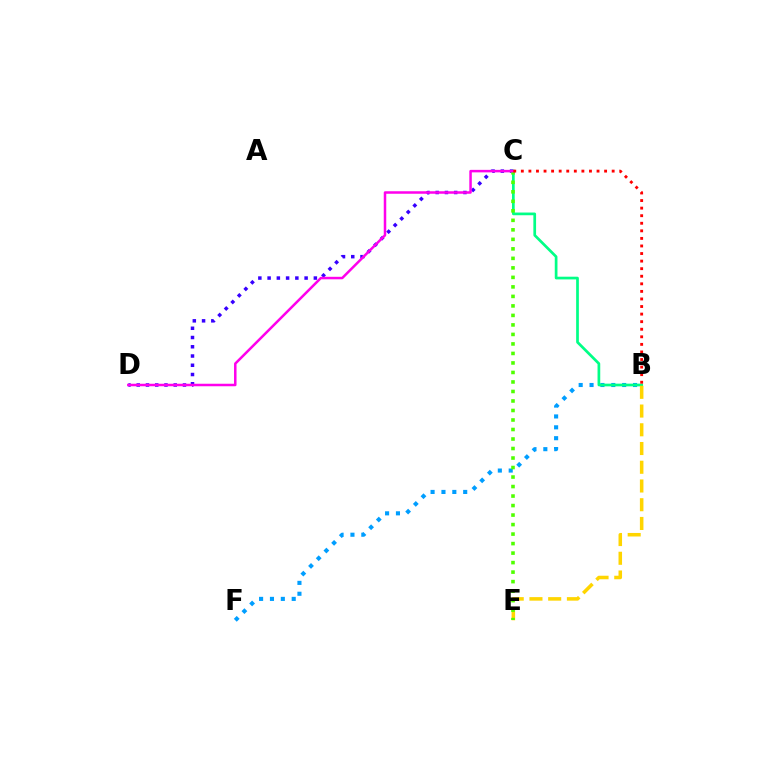{('B', 'F'): [{'color': '#009eff', 'line_style': 'dotted', 'thickness': 2.95}], ('C', 'D'): [{'color': '#3700ff', 'line_style': 'dotted', 'thickness': 2.51}, {'color': '#ff00ed', 'line_style': 'solid', 'thickness': 1.8}], ('B', 'C'): [{'color': '#00ff86', 'line_style': 'solid', 'thickness': 1.95}, {'color': '#ff0000', 'line_style': 'dotted', 'thickness': 2.06}], ('B', 'E'): [{'color': '#ffd500', 'line_style': 'dashed', 'thickness': 2.55}], ('C', 'E'): [{'color': '#4fff00', 'line_style': 'dotted', 'thickness': 2.58}]}